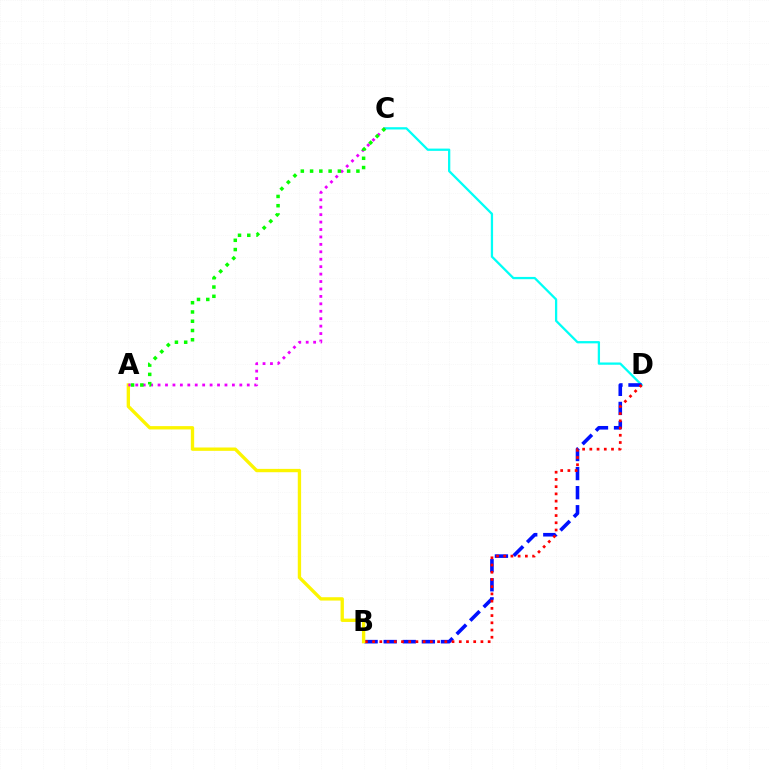{('C', 'D'): [{'color': '#00fff6', 'line_style': 'solid', 'thickness': 1.64}], ('B', 'D'): [{'color': '#0010ff', 'line_style': 'dashed', 'thickness': 2.59}, {'color': '#ff0000', 'line_style': 'dotted', 'thickness': 1.96}], ('A', 'B'): [{'color': '#fcf500', 'line_style': 'solid', 'thickness': 2.4}], ('A', 'C'): [{'color': '#ee00ff', 'line_style': 'dotted', 'thickness': 2.02}, {'color': '#08ff00', 'line_style': 'dotted', 'thickness': 2.52}]}